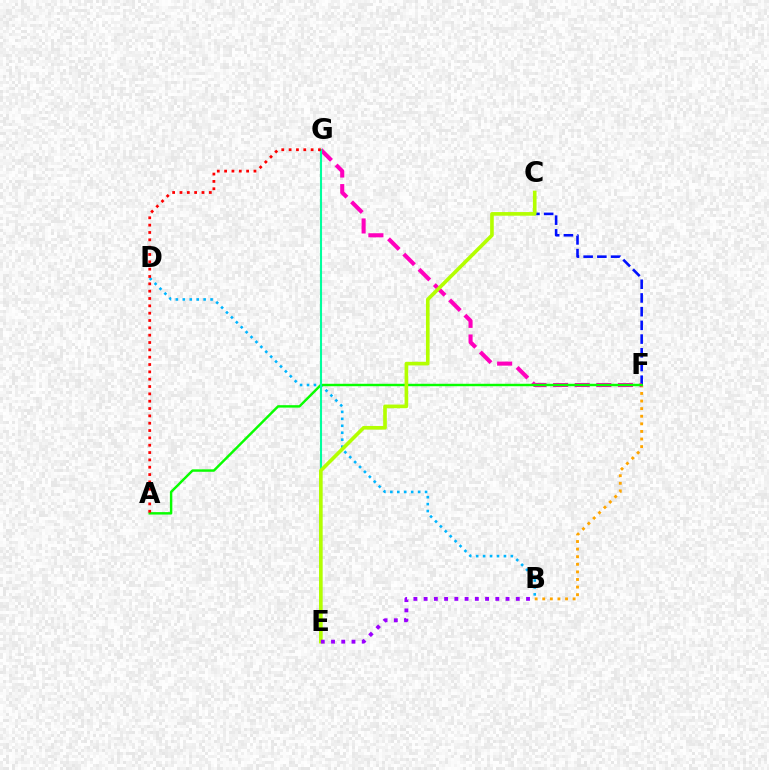{('B', 'D'): [{'color': '#00b5ff', 'line_style': 'dotted', 'thickness': 1.89}], ('B', 'F'): [{'color': '#ffa500', 'line_style': 'dotted', 'thickness': 2.06}], ('C', 'F'): [{'color': '#0010ff', 'line_style': 'dashed', 'thickness': 1.86}], ('F', 'G'): [{'color': '#ff00bd', 'line_style': 'dashed', 'thickness': 2.93}], ('A', 'F'): [{'color': '#08ff00', 'line_style': 'solid', 'thickness': 1.75}], ('E', 'G'): [{'color': '#00ff9d', 'line_style': 'solid', 'thickness': 1.51}], ('C', 'E'): [{'color': '#b3ff00', 'line_style': 'solid', 'thickness': 2.62}], ('B', 'E'): [{'color': '#9b00ff', 'line_style': 'dotted', 'thickness': 2.78}], ('A', 'G'): [{'color': '#ff0000', 'line_style': 'dotted', 'thickness': 1.99}]}